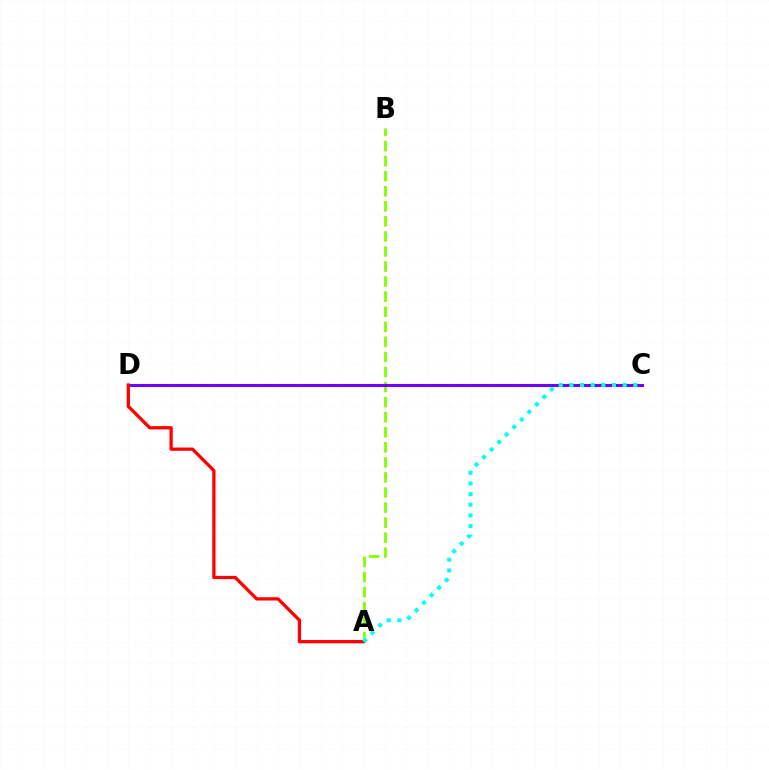{('A', 'B'): [{'color': '#84ff00', 'line_style': 'dashed', 'thickness': 2.05}], ('C', 'D'): [{'color': '#7200ff', 'line_style': 'solid', 'thickness': 2.2}], ('A', 'D'): [{'color': '#ff0000', 'line_style': 'solid', 'thickness': 2.35}], ('A', 'C'): [{'color': '#00fff6', 'line_style': 'dotted', 'thickness': 2.89}]}